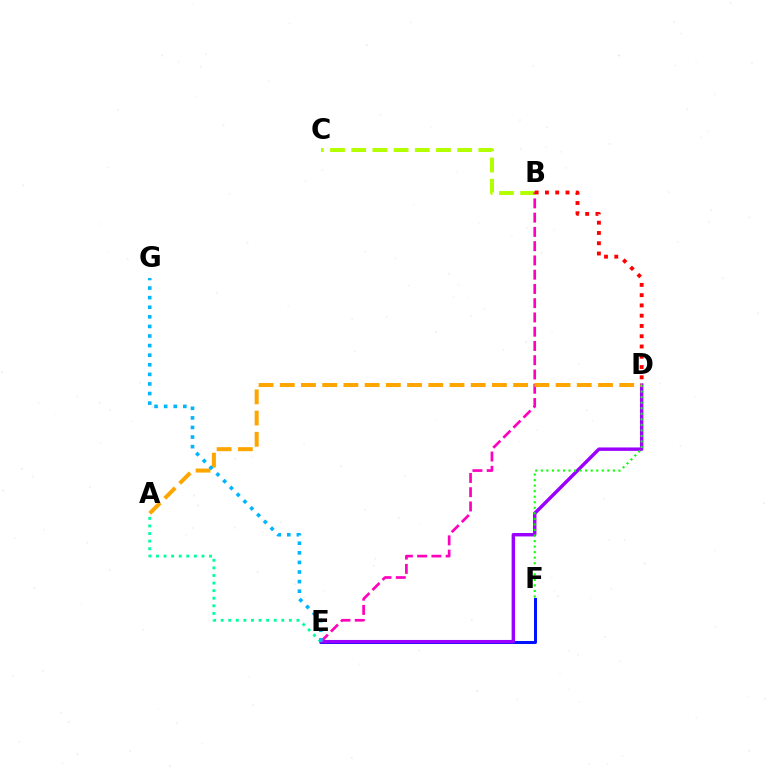{('E', 'F'): [{'color': '#0010ff', 'line_style': 'solid', 'thickness': 2.14}], ('D', 'E'): [{'color': '#9b00ff', 'line_style': 'solid', 'thickness': 2.46}], ('B', 'C'): [{'color': '#b3ff00', 'line_style': 'dashed', 'thickness': 2.88}], ('D', 'F'): [{'color': '#08ff00', 'line_style': 'dotted', 'thickness': 1.51}], ('B', 'E'): [{'color': '#ff00bd', 'line_style': 'dashed', 'thickness': 1.94}], ('B', 'D'): [{'color': '#ff0000', 'line_style': 'dotted', 'thickness': 2.79}], ('A', 'D'): [{'color': '#ffa500', 'line_style': 'dashed', 'thickness': 2.88}], ('A', 'E'): [{'color': '#00ff9d', 'line_style': 'dotted', 'thickness': 2.06}], ('E', 'G'): [{'color': '#00b5ff', 'line_style': 'dotted', 'thickness': 2.61}]}